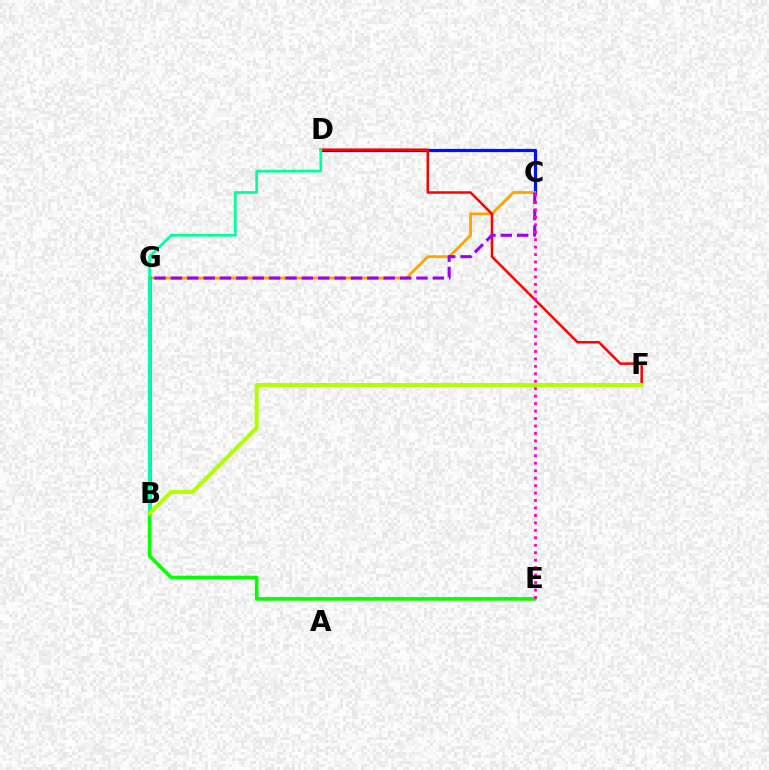{('C', 'D'): [{'color': '#0010ff', 'line_style': 'solid', 'thickness': 2.3}], ('B', 'E'): [{'color': '#08ff00', 'line_style': 'solid', 'thickness': 2.6}], ('C', 'G'): [{'color': '#ffa500', 'line_style': 'solid', 'thickness': 2.03}, {'color': '#9b00ff', 'line_style': 'dashed', 'thickness': 2.22}], ('D', 'F'): [{'color': '#ff0000', 'line_style': 'solid', 'thickness': 1.81}], ('B', 'G'): [{'color': '#00b5ff', 'line_style': 'solid', 'thickness': 2.53}], ('C', 'E'): [{'color': '#ff00bd', 'line_style': 'dotted', 'thickness': 2.03}], ('B', 'D'): [{'color': '#00ff9d', 'line_style': 'solid', 'thickness': 1.96}], ('B', 'F'): [{'color': '#b3ff00', 'line_style': 'solid', 'thickness': 2.88}]}